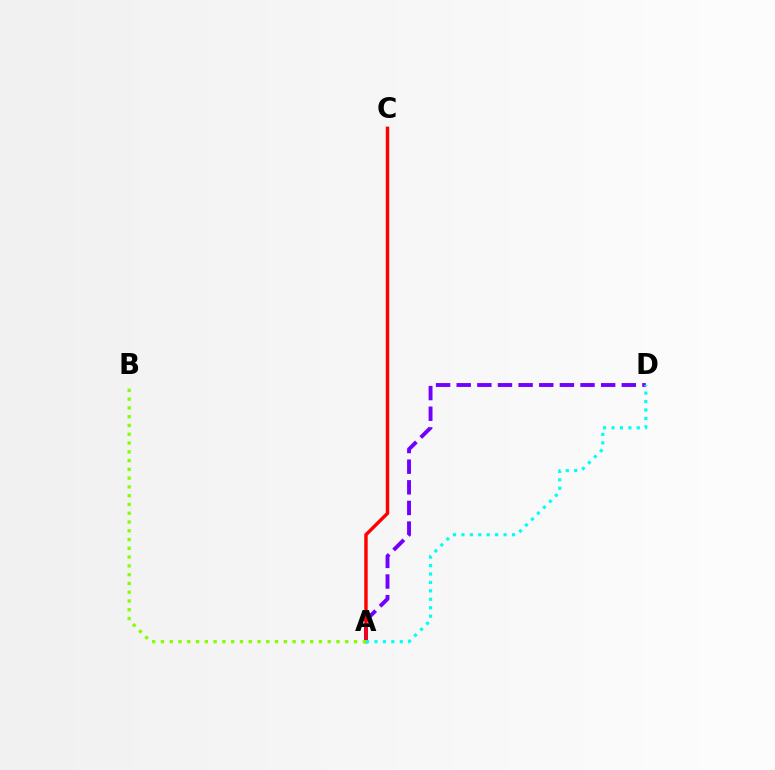{('A', 'D'): [{'color': '#7200ff', 'line_style': 'dashed', 'thickness': 2.8}, {'color': '#00fff6', 'line_style': 'dotted', 'thickness': 2.29}], ('A', 'C'): [{'color': '#ff0000', 'line_style': 'solid', 'thickness': 2.46}], ('A', 'B'): [{'color': '#84ff00', 'line_style': 'dotted', 'thickness': 2.38}]}